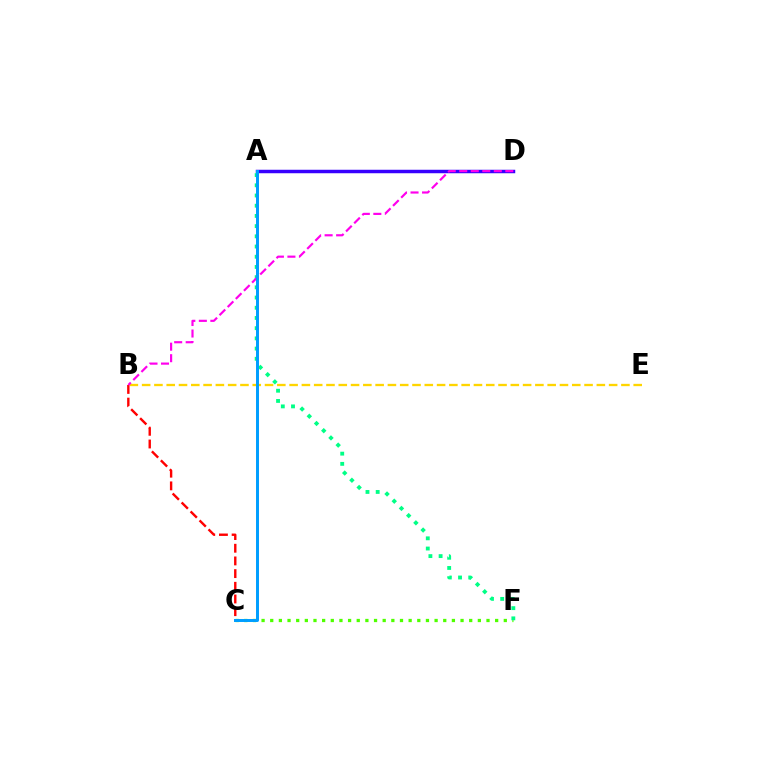{('C', 'F'): [{'color': '#4fff00', 'line_style': 'dotted', 'thickness': 2.35}], ('A', 'D'): [{'color': '#3700ff', 'line_style': 'solid', 'thickness': 2.5}], ('B', 'C'): [{'color': '#ff0000', 'line_style': 'dashed', 'thickness': 1.72}], ('A', 'F'): [{'color': '#00ff86', 'line_style': 'dotted', 'thickness': 2.77}], ('B', 'E'): [{'color': '#ffd500', 'line_style': 'dashed', 'thickness': 1.67}], ('B', 'D'): [{'color': '#ff00ed', 'line_style': 'dashed', 'thickness': 1.56}], ('A', 'C'): [{'color': '#009eff', 'line_style': 'solid', 'thickness': 2.14}]}